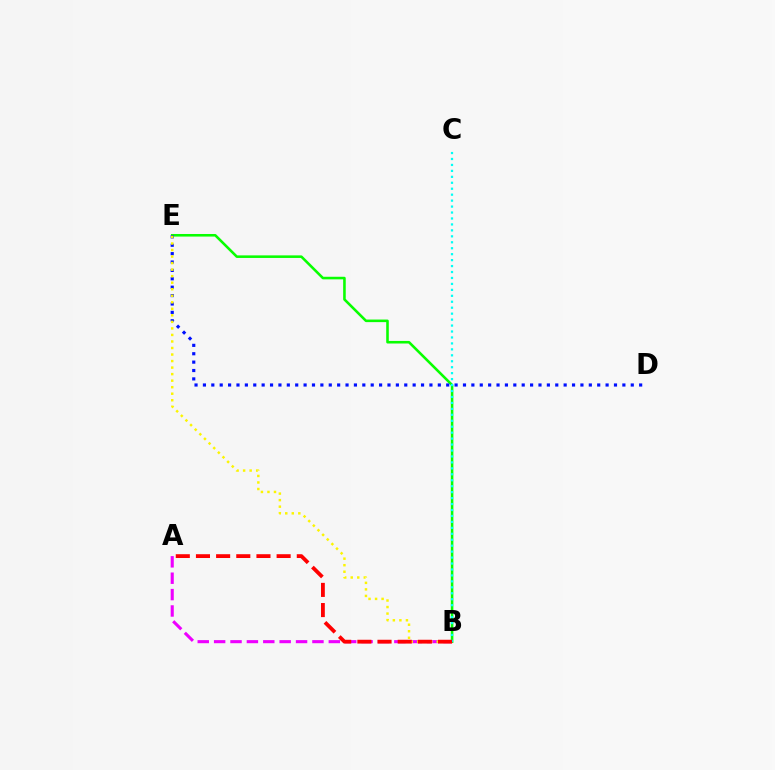{('B', 'E'): [{'color': '#08ff00', 'line_style': 'solid', 'thickness': 1.86}, {'color': '#fcf500', 'line_style': 'dotted', 'thickness': 1.77}], ('A', 'B'): [{'color': '#ee00ff', 'line_style': 'dashed', 'thickness': 2.23}, {'color': '#ff0000', 'line_style': 'dashed', 'thickness': 2.74}], ('D', 'E'): [{'color': '#0010ff', 'line_style': 'dotted', 'thickness': 2.28}], ('B', 'C'): [{'color': '#00fff6', 'line_style': 'dotted', 'thickness': 1.62}]}